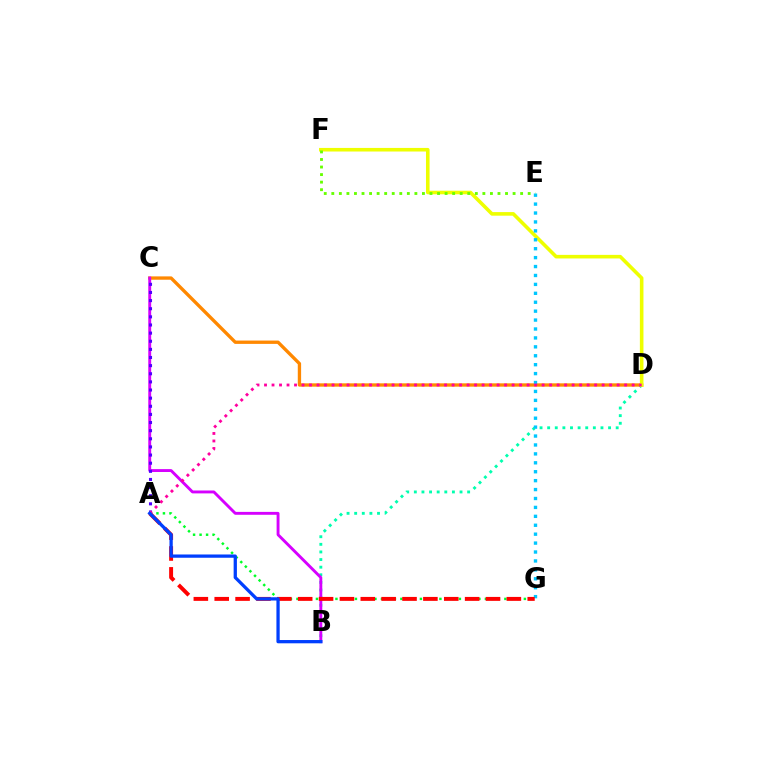{('B', 'D'): [{'color': '#00ffaf', 'line_style': 'dotted', 'thickness': 2.07}], ('C', 'D'): [{'color': '#ff8800', 'line_style': 'solid', 'thickness': 2.4}], ('D', 'F'): [{'color': '#eeff00', 'line_style': 'solid', 'thickness': 2.58}], ('A', 'G'): [{'color': '#00ff27', 'line_style': 'dotted', 'thickness': 1.77}, {'color': '#ff0000', 'line_style': 'dashed', 'thickness': 2.83}], ('B', 'C'): [{'color': '#d600ff', 'line_style': 'solid', 'thickness': 2.08}], ('E', 'G'): [{'color': '#00c7ff', 'line_style': 'dotted', 'thickness': 2.42}], ('A', 'C'): [{'color': '#4f00ff', 'line_style': 'dotted', 'thickness': 2.21}], ('E', 'F'): [{'color': '#66ff00', 'line_style': 'dotted', 'thickness': 2.05}], ('A', 'D'): [{'color': '#ff00a0', 'line_style': 'dotted', 'thickness': 2.04}], ('A', 'B'): [{'color': '#003fff', 'line_style': 'solid', 'thickness': 2.36}]}